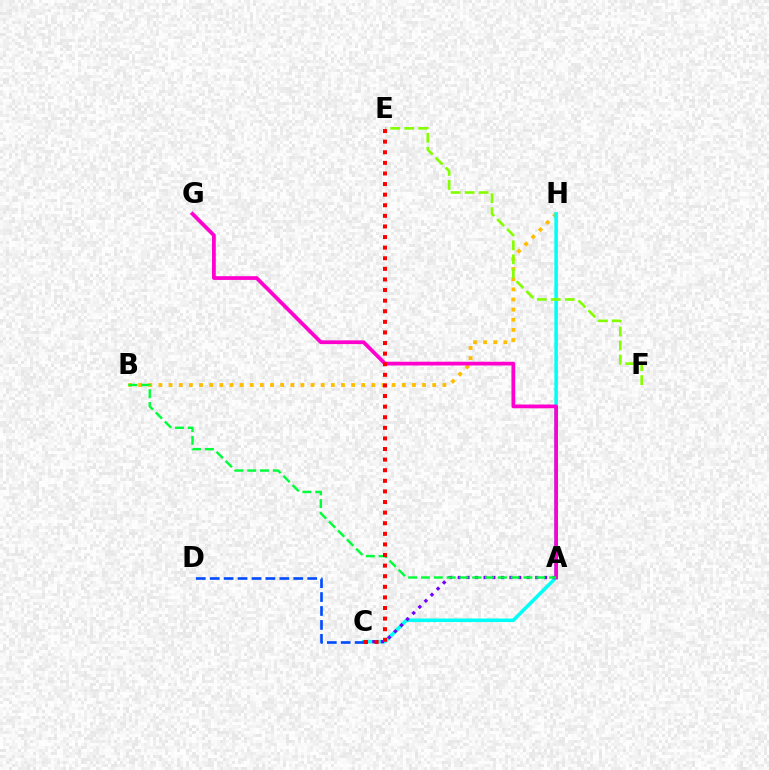{('B', 'H'): [{'color': '#ffbd00', 'line_style': 'dotted', 'thickness': 2.76}], ('C', 'H'): [{'color': '#00fff6', 'line_style': 'solid', 'thickness': 2.54}], ('E', 'F'): [{'color': '#84ff00', 'line_style': 'dashed', 'thickness': 1.9}], ('A', 'G'): [{'color': '#ff00cf', 'line_style': 'solid', 'thickness': 2.7}], ('A', 'C'): [{'color': '#7200ff', 'line_style': 'dotted', 'thickness': 2.34}], ('C', 'D'): [{'color': '#004bff', 'line_style': 'dashed', 'thickness': 1.89}], ('A', 'B'): [{'color': '#00ff39', 'line_style': 'dashed', 'thickness': 1.74}], ('C', 'E'): [{'color': '#ff0000', 'line_style': 'dotted', 'thickness': 2.88}]}